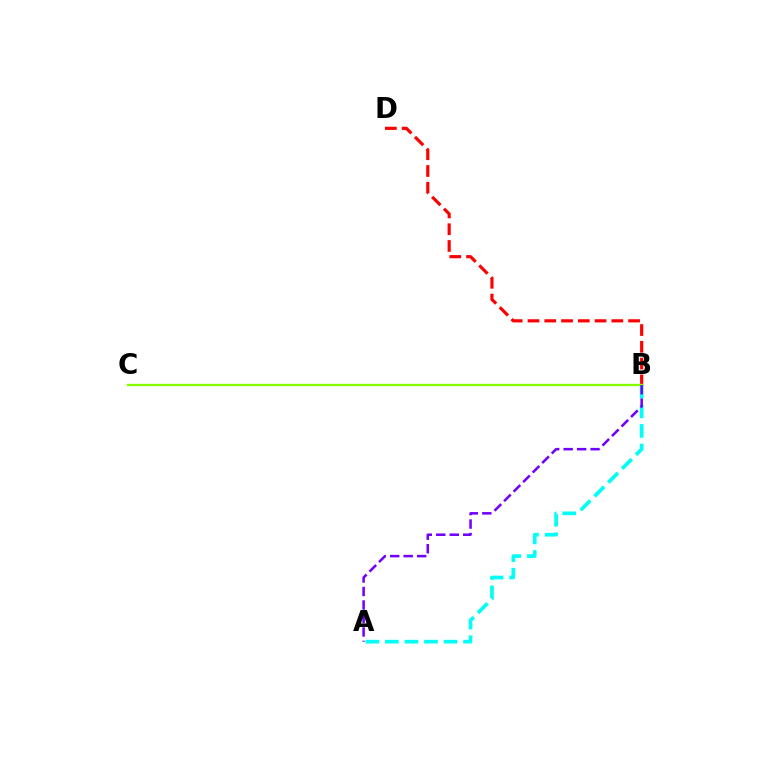{('A', 'B'): [{'color': '#00fff6', 'line_style': 'dashed', 'thickness': 2.65}, {'color': '#7200ff', 'line_style': 'dashed', 'thickness': 1.83}], ('B', 'D'): [{'color': '#ff0000', 'line_style': 'dashed', 'thickness': 2.28}], ('B', 'C'): [{'color': '#84ff00', 'line_style': 'solid', 'thickness': 1.7}]}